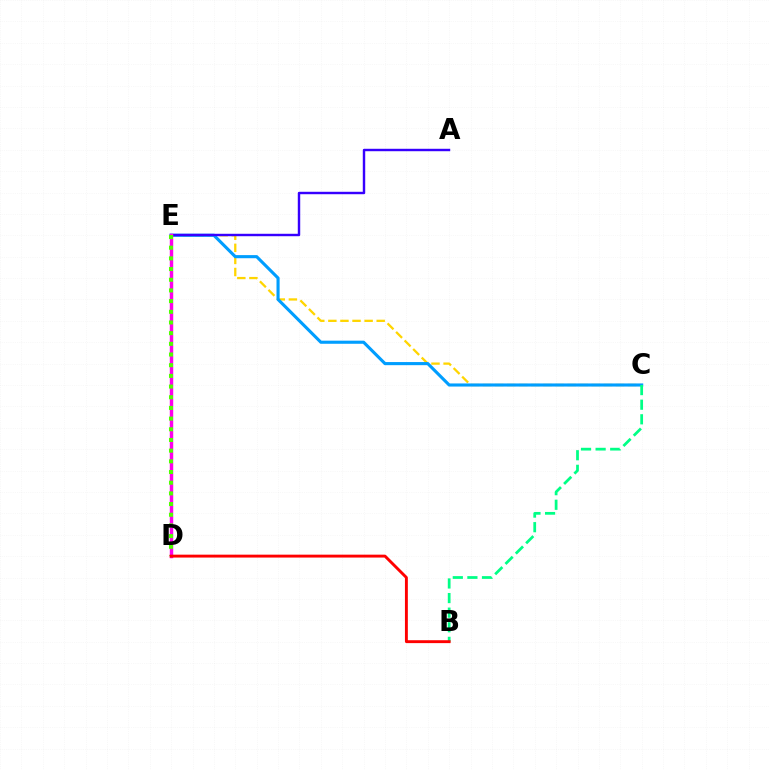{('C', 'E'): [{'color': '#ffd500', 'line_style': 'dashed', 'thickness': 1.64}, {'color': '#009eff', 'line_style': 'solid', 'thickness': 2.24}], ('A', 'E'): [{'color': '#3700ff', 'line_style': 'solid', 'thickness': 1.75}], ('D', 'E'): [{'color': '#ff00ed', 'line_style': 'solid', 'thickness': 2.47}, {'color': '#4fff00', 'line_style': 'dotted', 'thickness': 2.9}], ('B', 'C'): [{'color': '#00ff86', 'line_style': 'dashed', 'thickness': 1.98}], ('B', 'D'): [{'color': '#ff0000', 'line_style': 'solid', 'thickness': 2.09}]}